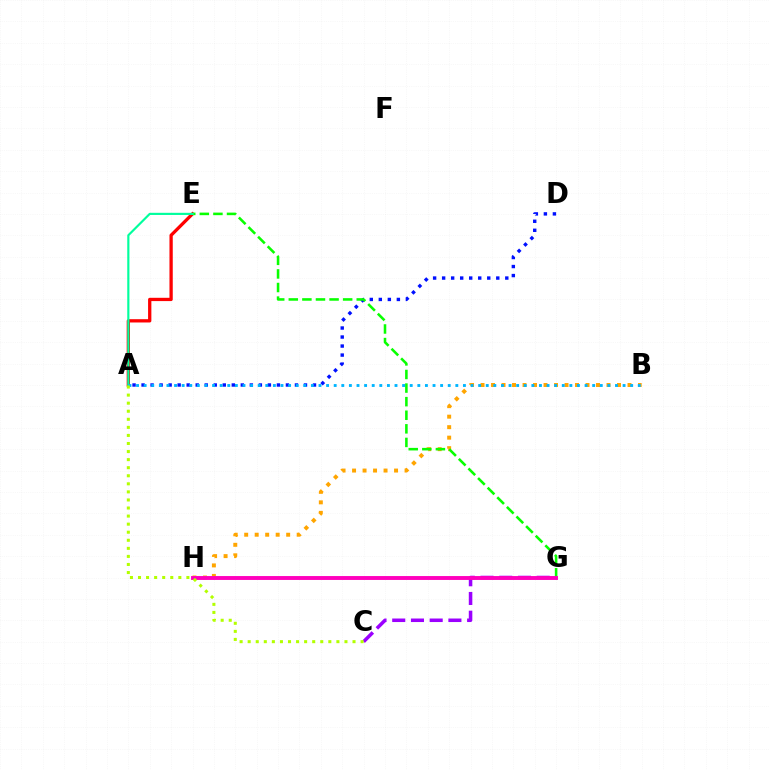{('B', 'H'): [{'color': '#ffa500', 'line_style': 'dotted', 'thickness': 2.85}], ('A', 'D'): [{'color': '#0010ff', 'line_style': 'dotted', 'thickness': 2.45}], ('C', 'G'): [{'color': '#9b00ff', 'line_style': 'dashed', 'thickness': 2.54}], ('A', 'E'): [{'color': '#ff0000', 'line_style': 'solid', 'thickness': 2.37}, {'color': '#00ff9d', 'line_style': 'solid', 'thickness': 1.56}], ('E', 'G'): [{'color': '#08ff00', 'line_style': 'dashed', 'thickness': 1.85}], ('A', 'B'): [{'color': '#00b5ff', 'line_style': 'dotted', 'thickness': 2.07}], ('G', 'H'): [{'color': '#ff00bd', 'line_style': 'solid', 'thickness': 2.81}], ('A', 'C'): [{'color': '#b3ff00', 'line_style': 'dotted', 'thickness': 2.19}]}